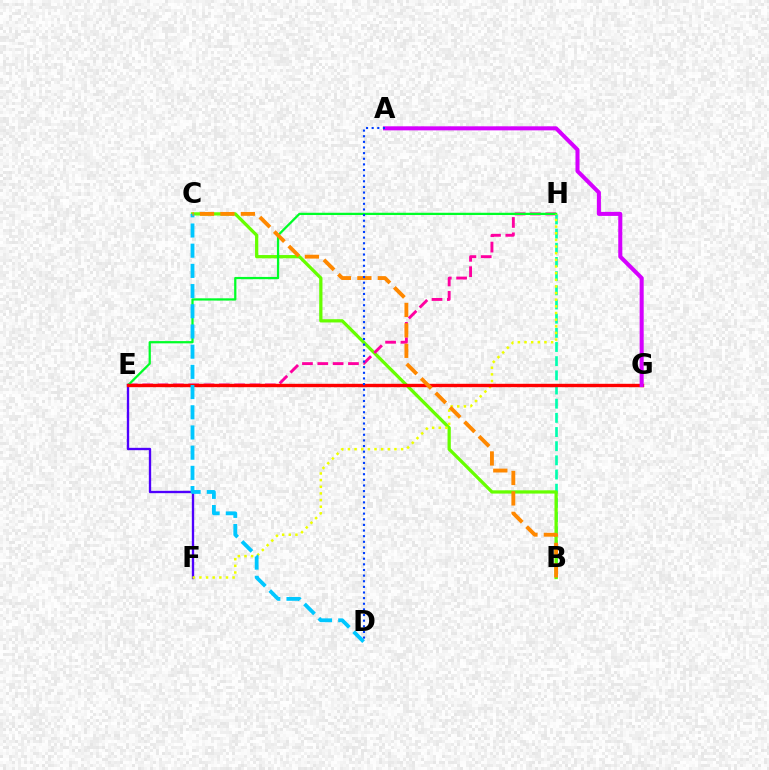{('E', 'F'): [{'color': '#4f00ff', 'line_style': 'solid', 'thickness': 1.69}], ('B', 'H'): [{'color': '#00ffaf', 'line_style': 'dashed', 'thickness': 1.93}], ('B', 'C'): [{'color': '#66ff00', 'line_style': 'solid', 'thickness': 2.35}, {'color': '#ff8800', 'line_style': 'dashed', 'thickness': 2.78}], ('E', 'H'): [{'color': '#ff00a0', 'line_style': 'dashed', 'thickness': 2.08}, {'color': '#00ff27', 'line_style': 'solid', 'thickness': 1.62}], ('F', 'H'): [{'color': '#eeff00', 'line_style': 'dotted', 'thickness': 1.81}], ('E', 'G'): [{'color': '#ff0000', 'line_style': 'solid', 'thickness': 2.44}], ('C', 'D'): [{'color': '#00c7ff', 'line_style': 'dashed', 'thickness': 2.74}], ('A', 'G'): [{'color': '#d600ff', 'line_style': 'solid', 'thickness': 2.91}], ('A', 'D'): [{'color': '#003fff', 'line_style': 'dotted', 'thickness': 1.53}]}